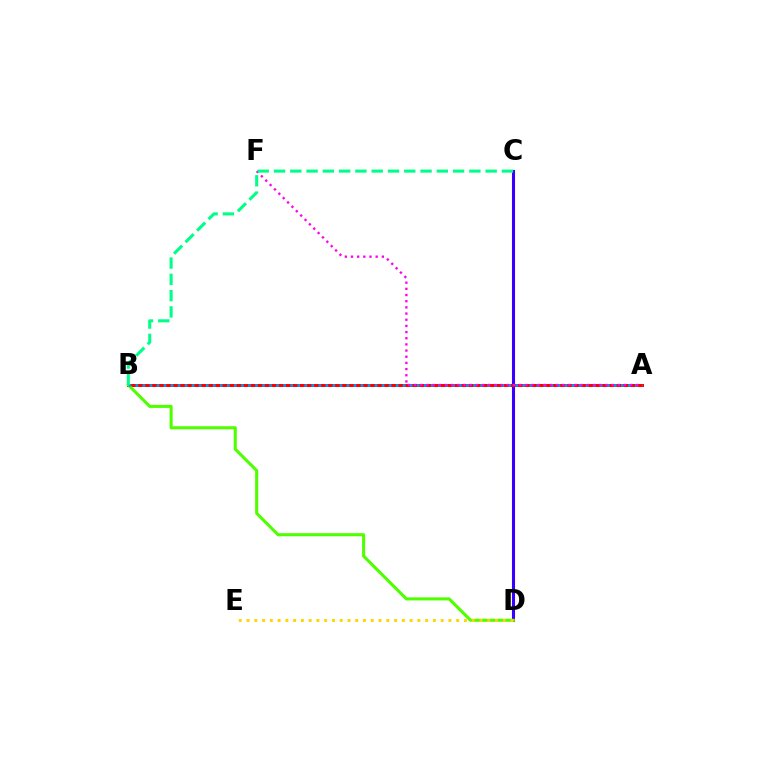{('C', 'D'): [{'color': '#3700ff', 'line_style': 'solid', 'thickness': 2.21}], ('A', 'B'): [{'color': '#ff0000', 'line_style': 'solid', 'thickness': 2.16}, {'color': '#009eff', 'line_style': 'dotted', 'thickness': 1.91}], ('B', 'D'): [{'color': '#4fff00', 'line_style': 'solid', 'thickness': 2.21}], ('D', 'E'): [{'color': '#ffd500', 'line_style': 'dotted', 'thickness': 2.11}], ('A', 'F'): [{'color': '#ff00ed', 'line_style': 'dotted', 'thickness': 1.68}], ('B', 'C'): [{'color': '#00ff86', 'line_style': 'dashed', 'thickness': 2.21}]}